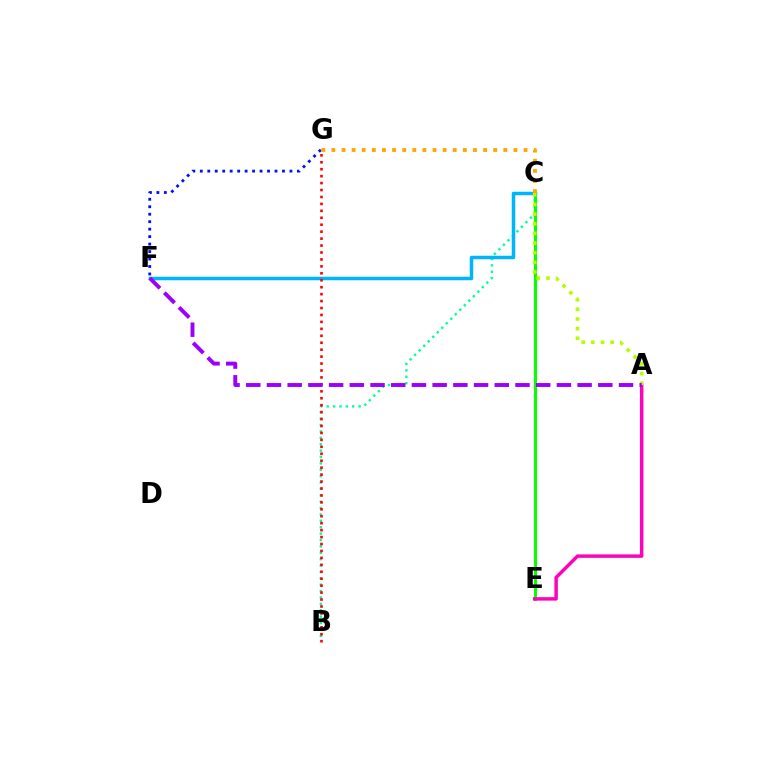{('B', 'C'): [{'color': '#00ff9d', 'line_style': 'dotted', 'thickness': 1.73}], ('C', 'E'): [{'color': '#08ff00', 'line_style': 'solid', 'thickness': 2.22}], ('F', 'G'): [{'color': '#0010ff', 'line_style': 'dotted', 'thickness': 2.03}], ('A', 'E'): [{'color': '#ff00bd', 'line_style': 'solid', 'thickness': 2.49}], ('C', 'F'): [{'color': '#00b5ff', 'line_style': 'solid', 'thickness': 2.52}], ('B', 'G'): [{'color': '#ff0000', 'line_style': 'dotted', 'thickness': 1.89}], ('A', 'C'): [{'color': '#b3ff00', 'line_style': 'dotted', 'thickness': 2.62}], ('C', 'G'): [{'color': '#ffa500', 'line_style': 'dotted', 'thickness': 2.75}], ('A', 'F'): [{'color': '#9b00ff', 'line_style': 'dashed', 'thickness': 2.81}]}